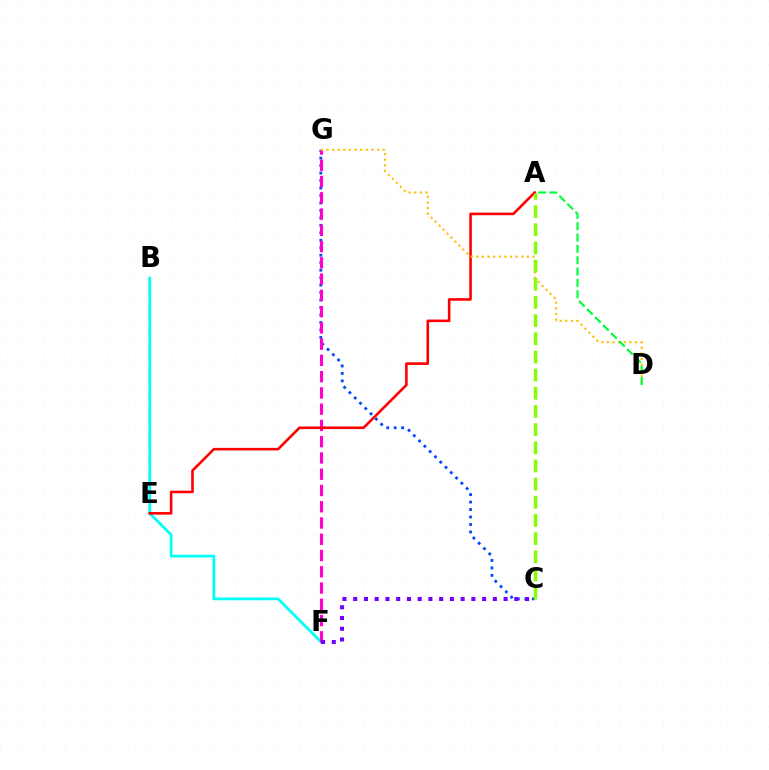{('C', 'G'): [{'color': '#004bff', 'line_style': 'dotted', 'thickness': 2.03}], ('B', 'F'): [{'color': '#00fff6', 'line_style': 'solid', 'thickness': 1.97}], ('F', 'G'): [{'color': '#ff00cf', 'line_style': 'dashed', 'thickness': 2.21}], ('A', 'E'): [{'color': '#ff0000', 'line_style': 'solid', 'thickness': 1.87}], ('D', 'G'): [{'color': '#ffbd00', 'line_style': 'dotted', 'thickness': 1.53}], ('C', 'F'): [{'color': '#7200ff', 'line_style': 'dotted', 'thickness': 2.92}], ('A', 'D'): [{'color': '#00ff39', 'line_style': 'dashed', 'thickness': 1.54}], ('A', 'C'): [{'color': '#84ff00', 'line_style': 'dashed', 'thickness': 2.47}]}